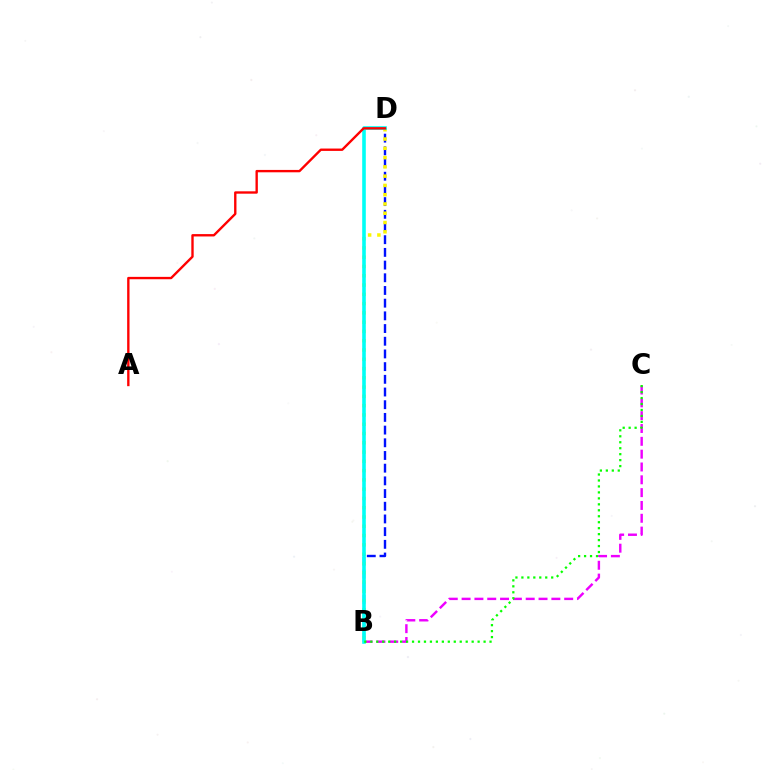{('B', 'D'): [{'color': '#0010ff', 'line_style': 'dashed', 'thickness': 1.72}, {'color': '#fcf500', 'line_style': 'dotted', 'thickness': 2.52}, {'color': '#00fff6', 'line_style': 'solid', 'thickness': 2.59}], ('B', 'C'): [{'color': '#ee00ff', 'line_style': 'dashed', 'thickness': 1.74}, {'color': '#08ff00', 'line_style': 'dotted', 'thickness': 1.62}], ('A', 'D'): [{'color': '#ff0000', 'line_style': 'solid', 'thickness': 1.71}]}